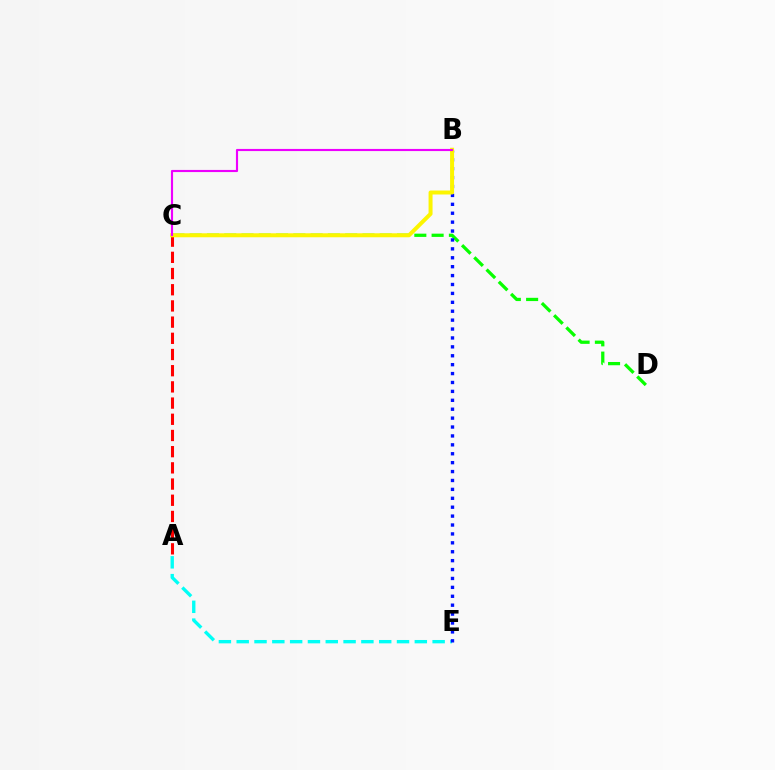{('C', 'D'): [{'color': '#08ff00', 'line_style': 'dashed', 'thickness': 2.35}], ('A', 'C'): [{'color': '#ff0000', 'line_style': 'dashed', 'thickness': 2.2}], ('A', 'E'): [{'color': '#00fff6', 'line_style': 'dashed', 'thickness': 2.42}], ('B', 'E'): [{'color': '#0010ff', 'line_style': 'dotted', 'thickness': 2.42}], ('B', 'C'): [{'color': '#fcf500', 'line_style': 'solid', 'thickness': 2.87}, {'color': '#ee00ff', 'line_style': 'solid', 'thickness': 1.54}]}